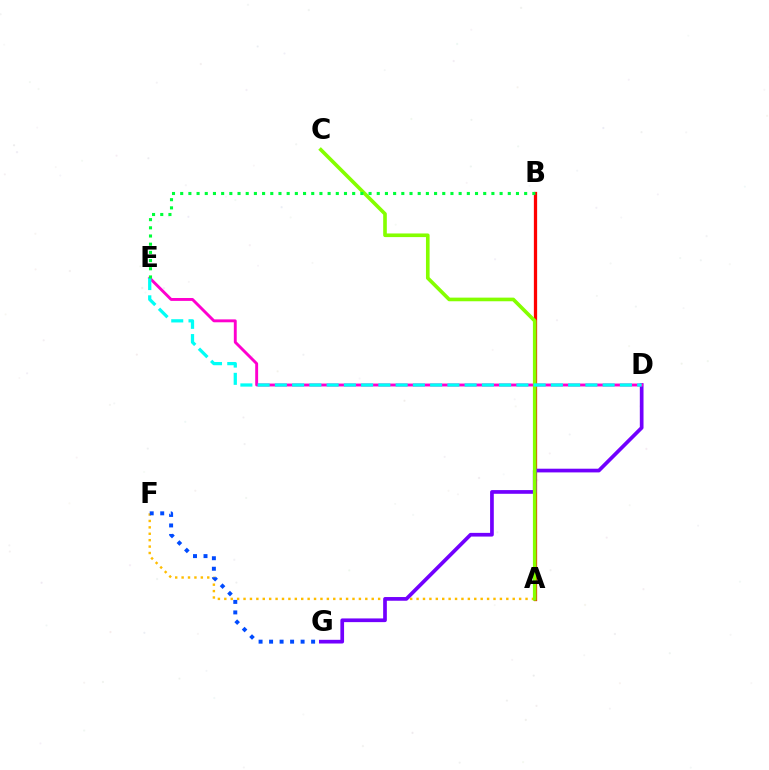{('A', 'B'): [{'color': '#ff0000', 'line_style': 'solid', 'thickness': 2.35}], ('A', 'F'): [{'color': '#ffbd00', 'line_style': 'dotted', 'thickness': 1.74}], ('D', 'G'): [{'color': '#7200ff', 'line_style': 'solid', 'thickness': 2.66}], ('D', 'E'): [{'color': '#ff00cf', 'line_style': 'solid', 'thickness': 2.09}, {'color': '#00fff6', 'line_style': 'dashed', 'thickness': 2.34}], ('F', 'G'): [{'color': '#004bff', 'line_style': 'dotted', 'thickness': 2.85}], ('A', 'C'): [{'color': '#84ff00', 'line_style': 'solid', 'thickness': 2.62}], ('B', 'E'): [{'color': '#00ff39', 'line_style': 'dotted', 'thickness': 2.23}]}